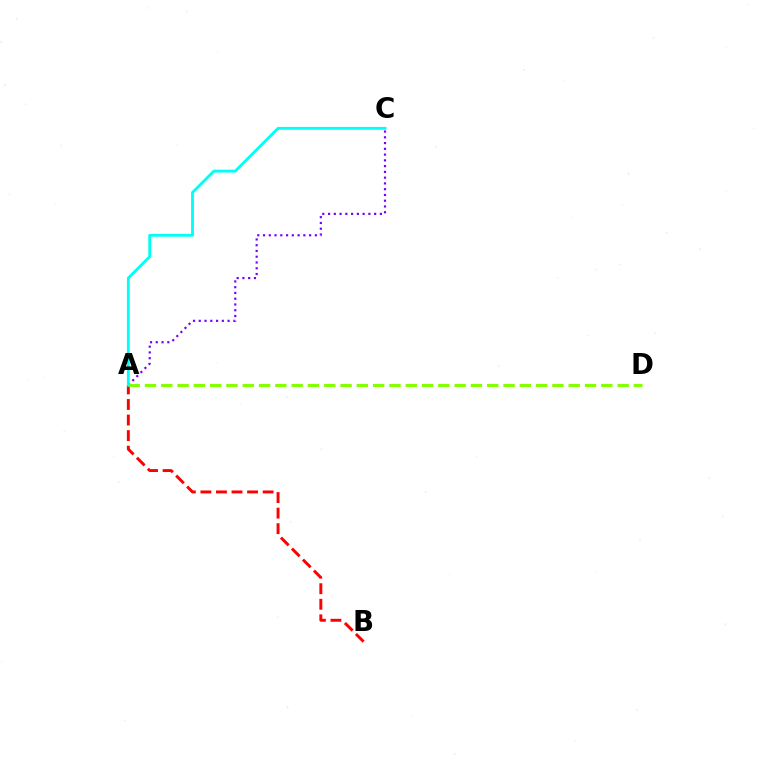{('A', 'B'): [{'color': '#ff0000', 'line_style': 'dashed', 'thickness': 2.11}], ('A', 'C'): [{'color': '#7200ff', 'line_style': 'dotted', 'thickness': 1.57}, {'color': '#00fff6', 'line_style': 'solid', 'thickness': 2.07}], ('A', 'D'): [{'color': '#84ff00', 'line_style': 'dashed', 'thickness': 2.21}]}